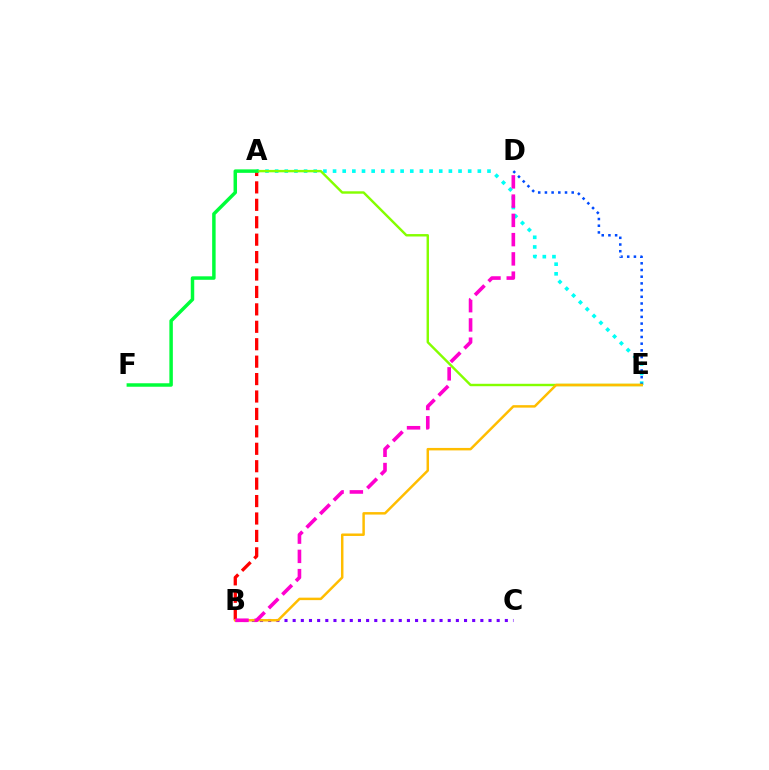{('A', 'E'): [{'color': '#00fff6', 'line_style': 'dotted', 'thickness': 2.62}, {'color': '#84ff00', 'line_style': 'solid', 'thickness': 1.74}], ('A', 'B'): [{'color': '#ff0000', 'line_style': 'dashed', 'thickness': 2.37}], ('D', 'E'): [{'color': '#004bff', 'line_style': 'dotted', 'thickness': 1.82}], ('B', 'C'): [{'color': '#7200ff', 'line_style': 'dotted', 'thickness': 2.22}], ('B', 'E'): [{'color': '#ffbd00', 'line_style': 'solid', 'thickness': 1.78}], ('A', 'F'): [{'color': '#00ff39', 'line_style': 'solid', 'thickness': 2.5}], ('B', 'D'): [{'color': '#ff00cf', 'line_style': 'dashed', 'thickness': 2.62}]}